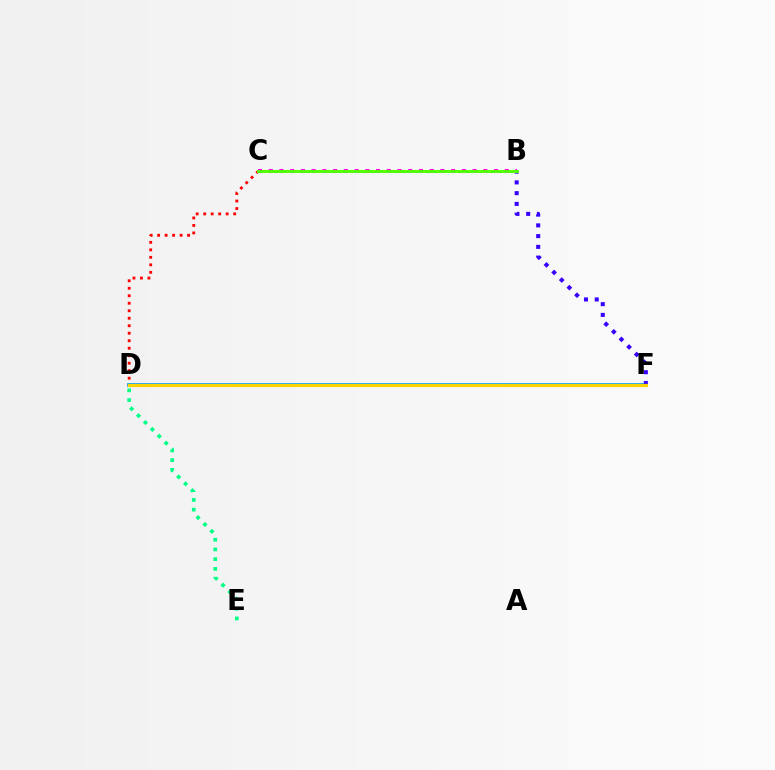{('D', 'F'): [{'color': '#009eff', 'line_style': 'solid', 'thickness': 2.68}, {'color': '#ffd500', 'line_style': 'solid', 'thickness': 2.29}], ('C', 'D'): [{'color': '#ff0000', 'line_style': 'dotted', 'thickness': 2.04}], ('B', 'F'): [{'color': '#3700ff', 'line_style': 'dotted', 'thickness': 2.92}], ('B', 'C'): [{'color': '#ff00ed', 'line_style': 'dotted', 'thickness': 2.91}, {'color': '#4fff00', 'line_style': 'solid', 'thickness': 2.09}], ('D', 'E'): [{'color': '#00ff86', 'line_style': 'dotted', 'thickness': 2.65}]}